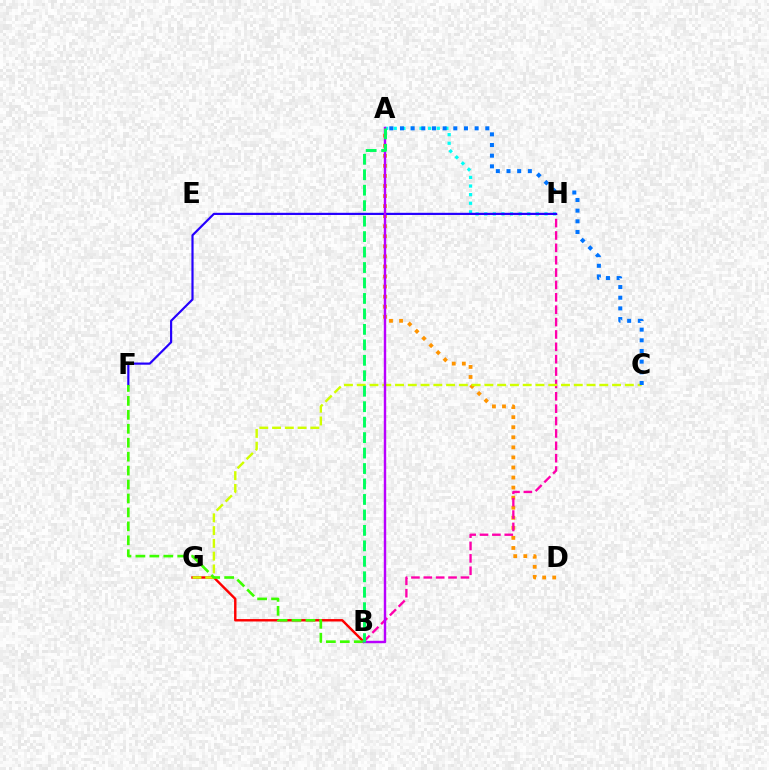{('A', 'D'): [{'color': '#ff9400', 'line_style': 'dotted', 'thickness': 2.73}], ('B', 'G'): [{'color': '#ff0000', 'line_style': 'solid', 'thickness': 1.75}], ('B', 'H'): [{'color': '#ff00ac', 'line_style': 'dashed', 'thickness': 1.68}], ('C', 'G'): [{'color': '#d1ff00', 'line_style': 'dashed', 'thickness': 1.73}], ('A', 'H'): [{'color': '#00fff6', 'line_style': 'dotted', 'thickness': 2.34}], ('A', 'C'): [{'color': '#0074ff', 'line_style': 'dotted', 'thickness': 2.9}], ('F', 'H'): [{'color': '#2500ff', 'line_style': 'solid', 'thickness': 1.57}], ('B', 'F'): [{'color': '#3dff00', 'line_style': 'dashed', 'thickness': 1.89}], ('A', 'B'): [{'color': '#b900ff', 'line_style': 'solid', 'thickness': 1.74}, {'color': '#00ff5c', 'line_style': 'dashed', 'thickness': 2.1}]}